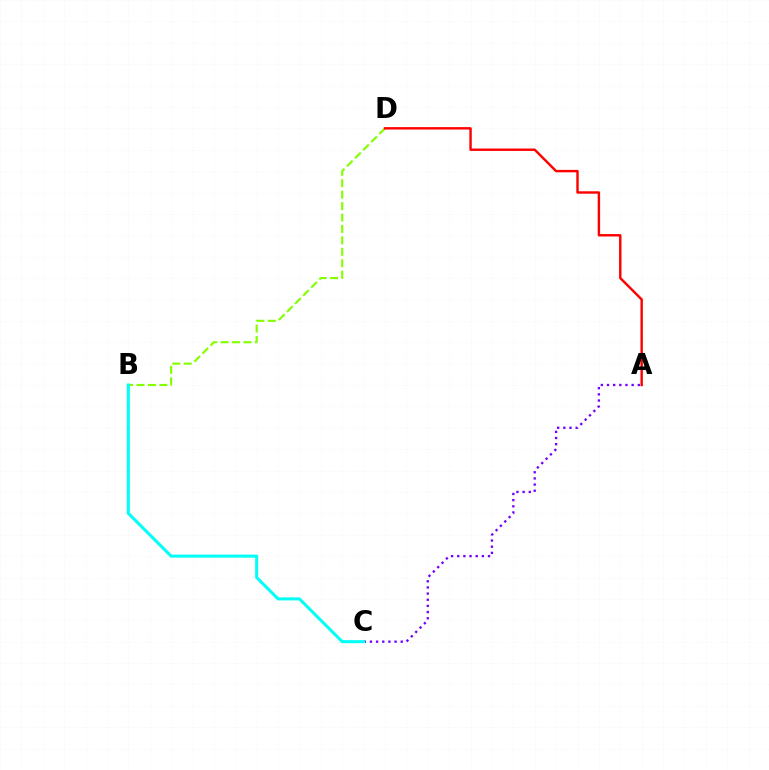{('A', 'C'): [{'color': '#7200ff', 'line_style': 'dotted', 'thickness': 1.67}], ('B', 'D'): [{'color': '#84ff00', 'line_style': 'dashed', 'thickness': 1.55}], ('B', 'C'): [{'color': '#00fff6', 'line_style': 'solid', 'thickness': 2.19}], ('A', 'D'): [{'color': '#ff0000', 'line_style': 'solid', 'thickness': 1.74}]}